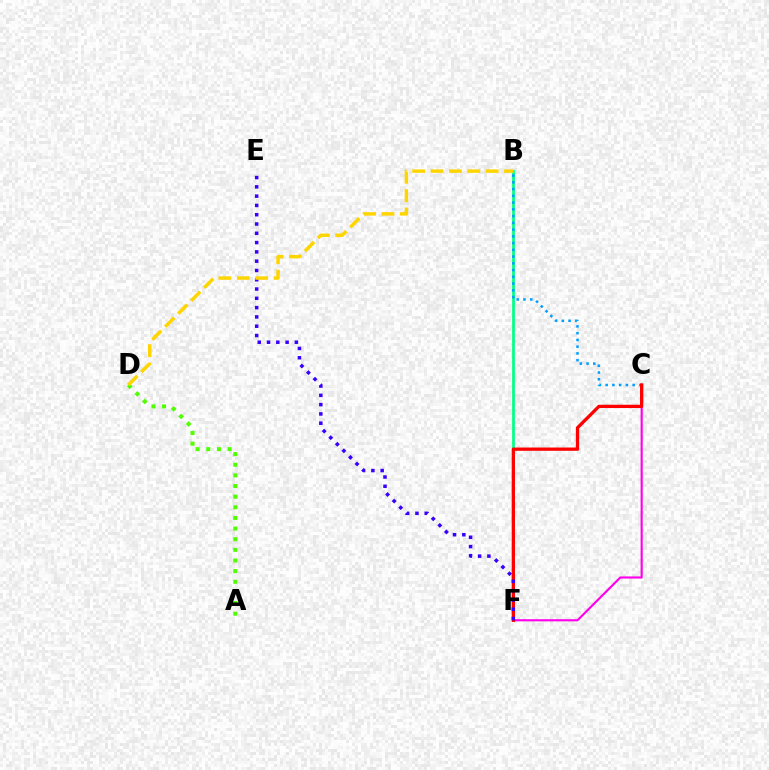{('C', 'F'): [{'color': '#ff00ed', 'line_style': 'solid', 'thickness': 1.54}, {'color': '#ff0000', 'line_style': 'solid', 'thickness': 2.37}], ('B', 'F'): [{'color': '#00ff86', 'line_style': 'solid', 'thickness': 1.95}], ('B', 'C'): [{'color': '#009eff', 'line_style': 'dotted', 'thickness': 1.83}], ('A', 'D'): [{'color': '#4fff00', 'line_style': 'dotted', 'thickness': 2.89}], ('E', 'F'): [{'color': '#3700ff', 'line_style': 'dotted', 'thickness': 2.52}], ('B', 'D'): [{'color': '#ffd500', 'line_style': 'dashed', 'thickness': 2.5}]}